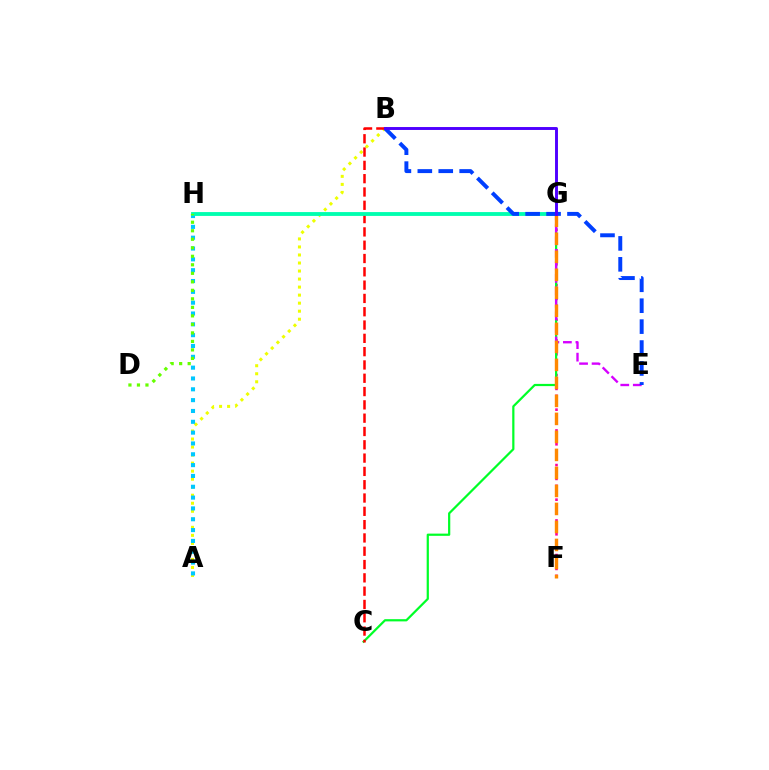{('A', 'B'): [{'color': '#eeff00', 'line_style': 'dotted', 'thickness': 2.18}], ('F', 'G'): [{'color': '#ff00a0', 'line_style': 'dotted', 'thickness': 1.88}, {'color': '#ff8800', 'line_style': 'dashed', 'thickness': 2.45}], ('C', 'G'): [{'color': '#00ff27', 'line_style': 'solid', 'thickness': 1.6}], ('B', 'C'): [{'color': '#ff0000', 'line_style': 'dashed', 'thickness': 1.81}], ('A', 'H'): [{'color': '#00c7ff', 'line_style': 'dotted', 'thickness': 2.94}], ('E', 'G'): [{'color': '#d600ff', 'line_style': 'dashed', 'thickness': 1.7}], ('G', 'H'): [{'color': '#00ffaf', 'line_style': 'solid', 'thickness': 2.77}], ('D', 'H'): [{'color': '#66ff00', 'line_style': 'dotted', 'thickness': 2.31}], ('B', 'E'): [{'color': '#003fff', 'line_style': 'dashed', 'thickness': 2.84}], ('B', 'G'): [{'color': '#4f00ff', 'line_style': 'solid', 'thickness': 2.1}]}